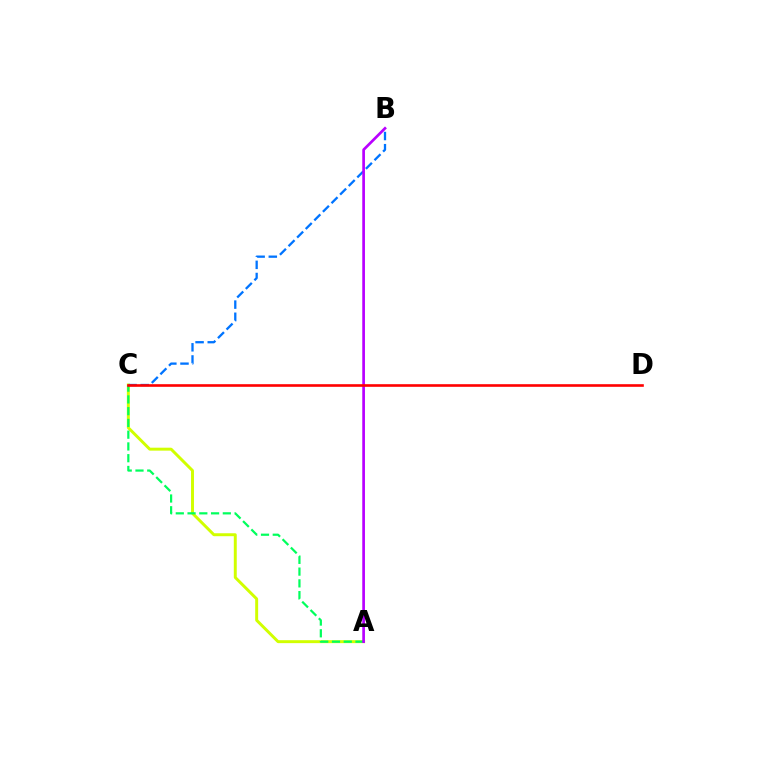{('A', 'C'): [{'color': '#d1ff00', 'line_style': 'solid', 'thickness': 2.12}, {'color': '#00ff5c', 'line_style': 'dashed', 'thickness': 1.6}], ('B', 'C'): [{'color': '#0074ff', 'line_style': 'dashed', 'thickness': 1.65}], ('A', 'B'): [{'color': '#b900ff', 'line_style': 'solid', 'thickness': 1.94}], ('C', 'D'): [{'color': '#ff0000', 'line_style': 'solid', 'thickness': 1.89}]}